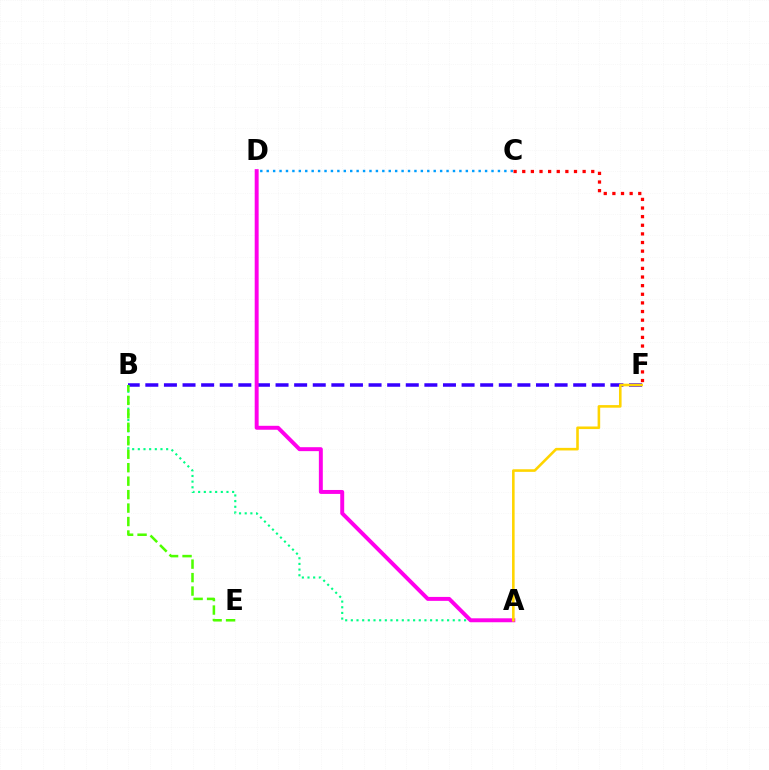{('B', 'F'): [{'color': '#3700ff', 'line_style': 'dashed', 'thickness': 2.53}], ('A', 'B'): [{'color': '#00ff86', 'line_style': 'dotted', 'thickness': 1.54}], ('A', 'D'): [{'color': '#ff00ed', 'line_style': 'solid', 'thickness': 2.84}], ('C', 'D'): [{'color': '#009eff', 'line_style': 'dotted', 'thickness': 1.75}], ('C', 'F'): [{'color': '#ff0000', 'line_style': 'dotted', 'thickness': 2.34}], ('A', 'F'): [{'color': '#ffd500', 'line_style': 'solid', 'thickness': 1.87}], ('B', 'E'): [{'color': '#4fff00', 'line_style': 'dashed', 'thickness': 1.83}]}